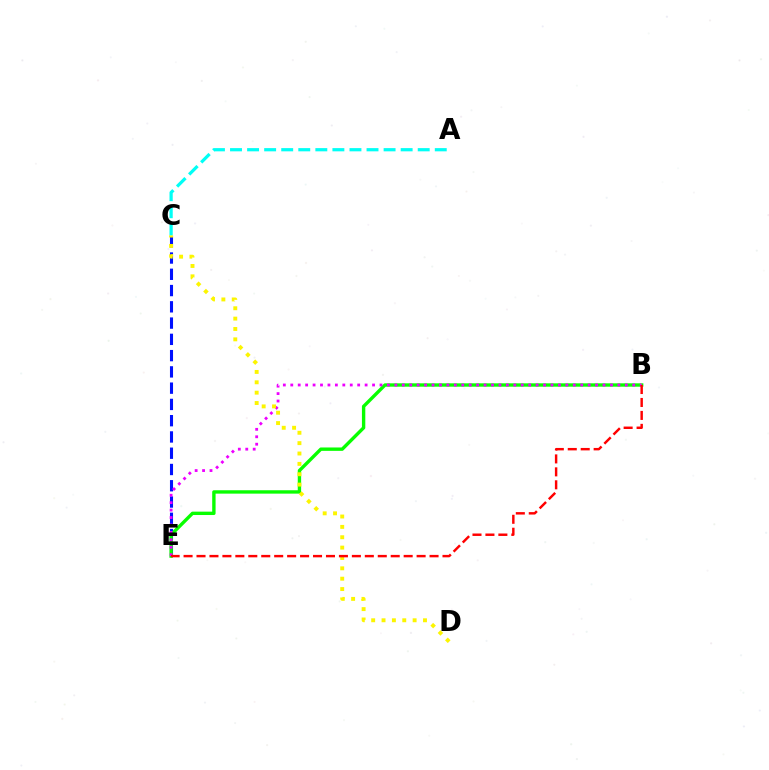{('C', 'E'): [{'color': '#0010ff', 'line_style': 'dashed', 'thickness': 2.21}], ('B', 'E'): [{'color': '#08ff00', 'line_style': 'solid', 'thickness': 2.43}, {'color': '#ee00ff', 'line_style': 'dotted', 'thickness': 2.02}, {'color': '#ff0000', 'line_style': 'dashed', 'thickness': 1.76}], ('C', 'D'): [{'color': '#fcf500', 'line_style': 'dotted', 'thickness': 2.82}], ('A', 'C'): [{'color': '#00fff6', 'line_style': 'dashed', 'thickness': 2.32}]}